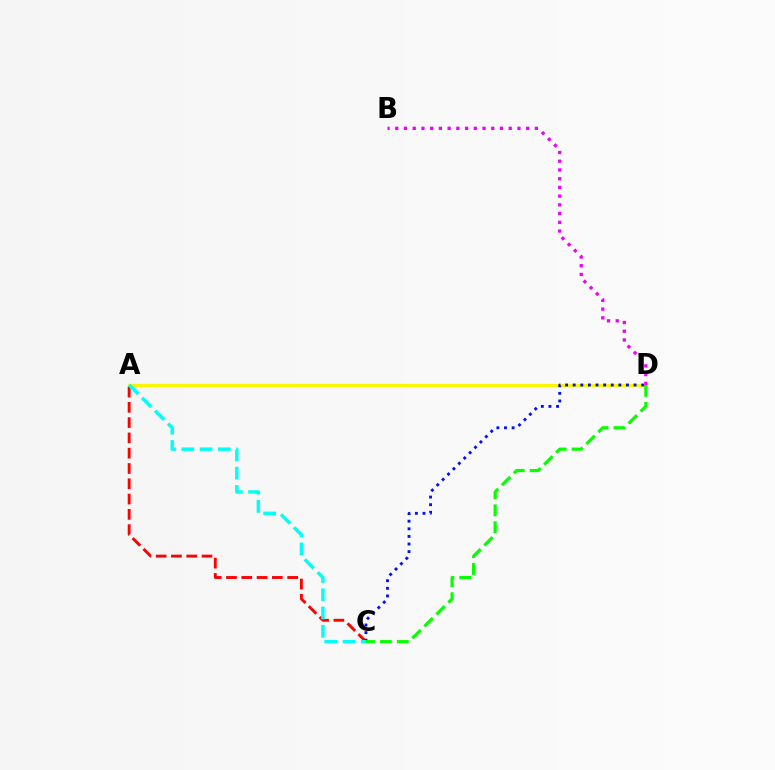{('A', 'D'): [{'color': '#fcf500', 'line_style': 'solid', 'thickness': 2.4}], ('A', 'C'): [{'color': '#ff0000', 'line_style': 'dashed', 'thickness': 2.08}, {'color': '#00fff6', 'line_style': 'dashed', 'thickness': 2.48}], ('C', 'D'): [{'color': '#0010ff', 'line_style': 'dotted', 'thickness': 2.07}, {'color': '#08ff00', 'line_style': 'dashed', 'thickness': 2.3}], ('B', 'D'): [{'color': '#ee00ff', 'line_style': 'dotted', 'thickness': 2.37}]}